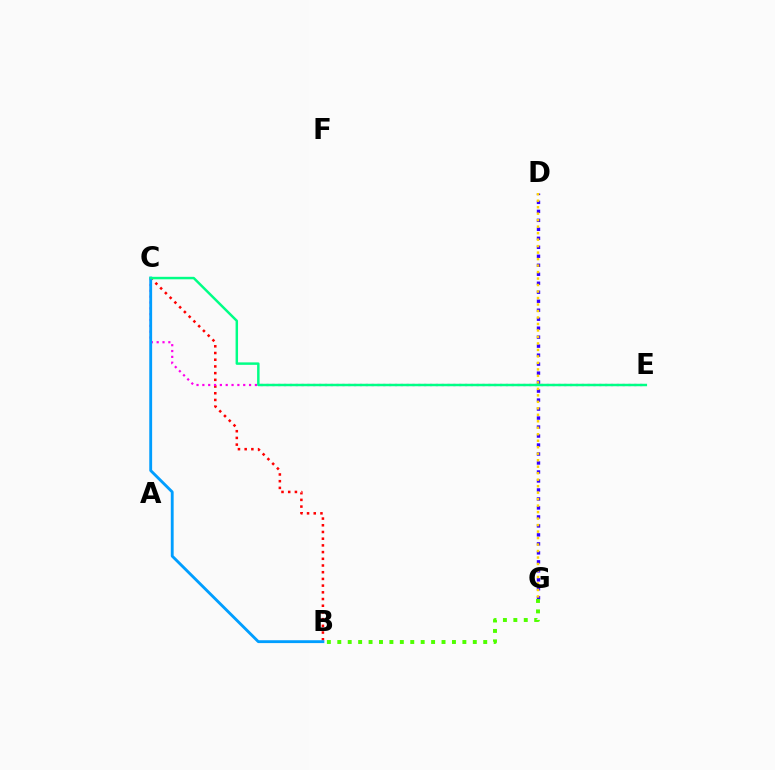{('B', 'C'): [{'color': '#ff0000', 'line_style': 'dotted', 'thickness': 1.82}, {'color': '#009eff', 'line_style': 'solid', 'thickness': 2.06}], ('D', 'G'): [{'color': '#3700ff', 'line_style': 'dotted', 'thickness': 2.44}, {'color': '#ffd500', 'line_style': 'dotted', 'thickness': 1.76}], ('C', 'E'): [{'color': '#ff00ed', 'line_style': 'dotted', 'thickness': 1.59}, {'color': '#00ff86', 'line_style': 'solid', 'thickness': 1.78}], ('B', 'G'): [{'color': '#4fff00', 'line_style': 'dotted', 'thickness': 2.83}]}